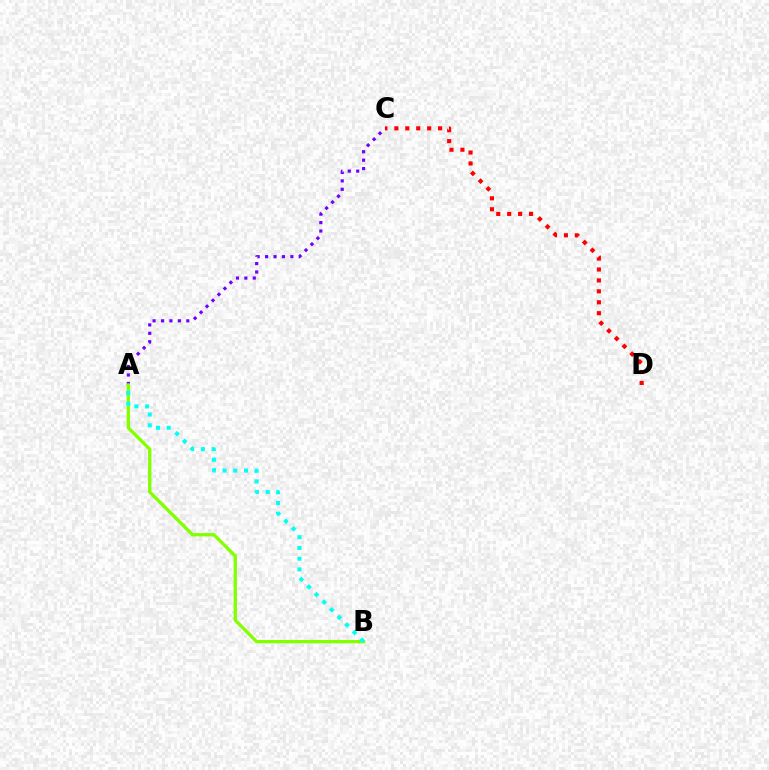{('A', 'C'): [{'color': '#7200ff', 'line_style': 'dotted', 'thickness': 2.29}], ('A', 'B'): [{'color': '#84ff00', 'line_style': 'solid', 'thickness': 2.39}, {'color': '#00fff6', 'line_style': 'dotted', 'thickness': 2.92}], ('C', 'D'): [{'color': '#ff0000', 'line_style': 'dotted', 'thickness': 2.97}]}